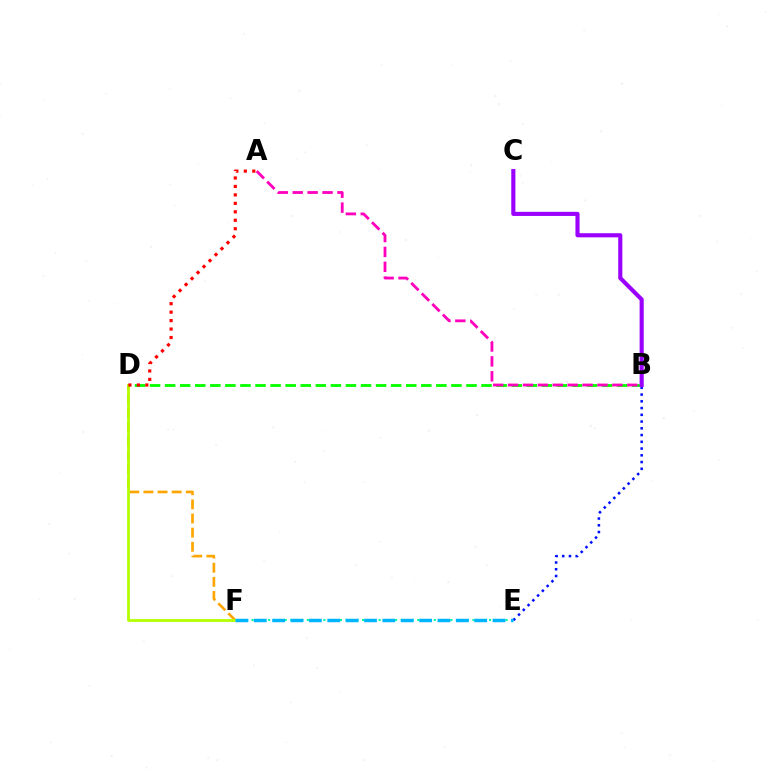{('B', 'E'): [{'color': '#0010ff', 'line_style': 'dotted', 'thickness': 1.83}], ('B', 'D'): [{'color': '#08ff00', 'line_style': 'dashed', 'thickness': 2.05}], ('E', 'F'): [{'color': '#00ff9d', 'line_style': 'dotted', 'thickness': 1.5}, {'color': '#00b5ff', 'line_style': 'dashed', 'thickness': 2.5}], ('D', 'F'): [{'color': '#ffa500', 'line_style': 'dashed', 'thickness': 1.92}, {'color': '#b3ff00', 'line_style': 'solid', 'thickness': 1.99}], ('A', 'B'): [{'color': '#ff00bd', 'line_style': 'dashed', 'thickness': 2.02}], ('B', 'C'): [{'color': '#9b00ff', 'line_style': 'solid', 'thickness': 2.97}], ('A', 'D'): [{'color': '#ff0000', 'line_style': 'dotted', 'thickness': 2.3}]}